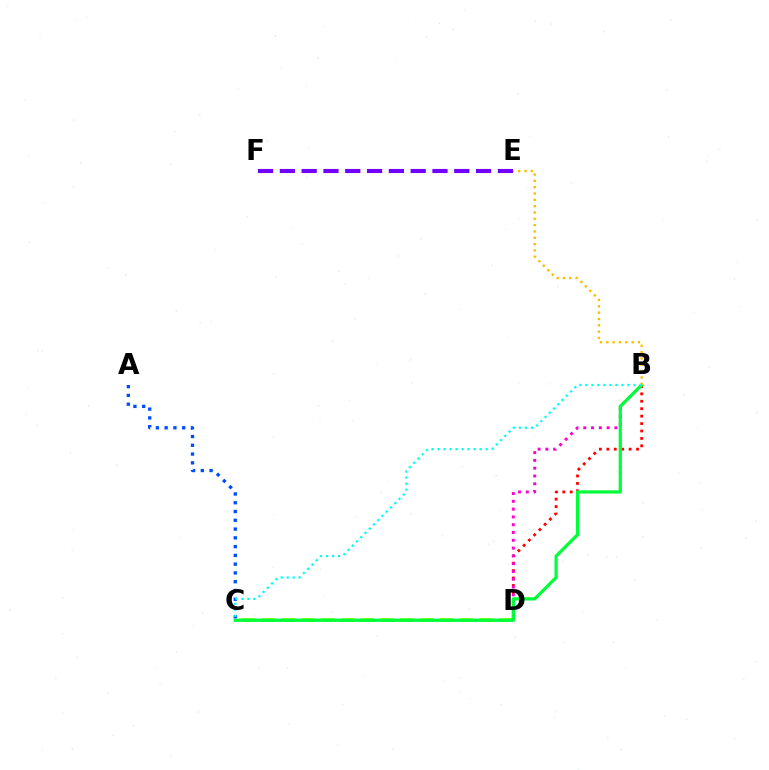{('C', 'D'): [{'color': '#84ff00', 'line_style': 'dashed', 'thickness': 2.69}], ('B', 'D'): [{'color': '#ff0000', 'line_style': 'dotted', 'thickness': 2.02}, {'color': '#ff00cf', 'line_style': 'dotted', 'thickness': 2.12}], ('A', 'C'): [{'color': '#004bff', 'line_style': 'dotted', 'thickness': 2.38}], ('B', 'C'): [{'color': '#00ff39', 'line_style': 'solid', 'thickness': 2.32}, {'color': '#00fff6', 'line_style': 'dotted', 'thickness': 1.63}], ('B', 'E'): [{'color': '#ffbd00', 'line_style': 'dotted', 'thickness': 1.72}], ('E', 'F'): [{'color': '#7200ff', 'line_style': 'dashed', 'thickness': 2.96}]}